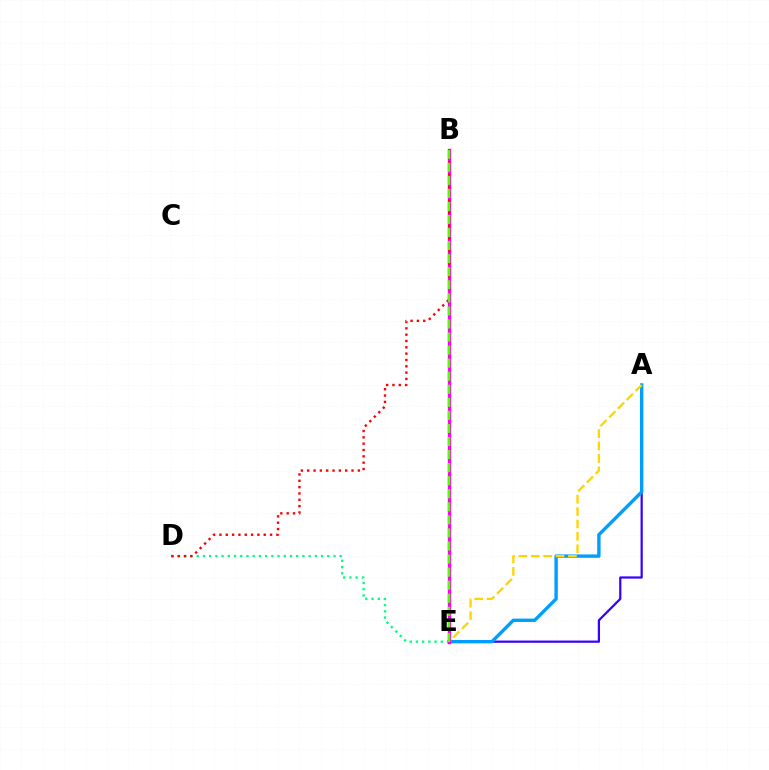{('A', 'E'): [{'color': '#3700ff', 'line_style': 'solid', 'thickness': 1.6}, {'color': '#009eff', 'line_style': 'solid', 'thickness': 2.43}, {'color': '#ffd500', 'line_style': 'dashed', 'thickness': 1.68}], ('D', 'E'): [{'color': '#00ff86', 'line_style': 'dotted', 'thickness': 1.69}], ('B', 'E'): [{'color': '#ff00ed', 'line_style': 'solid', 'thickness': 2.42}, {'color': '#4fff00', 'line_style': 'dashed', 'thickness': 1.77}], ('B', 'D'): [{'color': '#ff0000', 'line_style': 'dotted', 'thickness': 1.72}]}